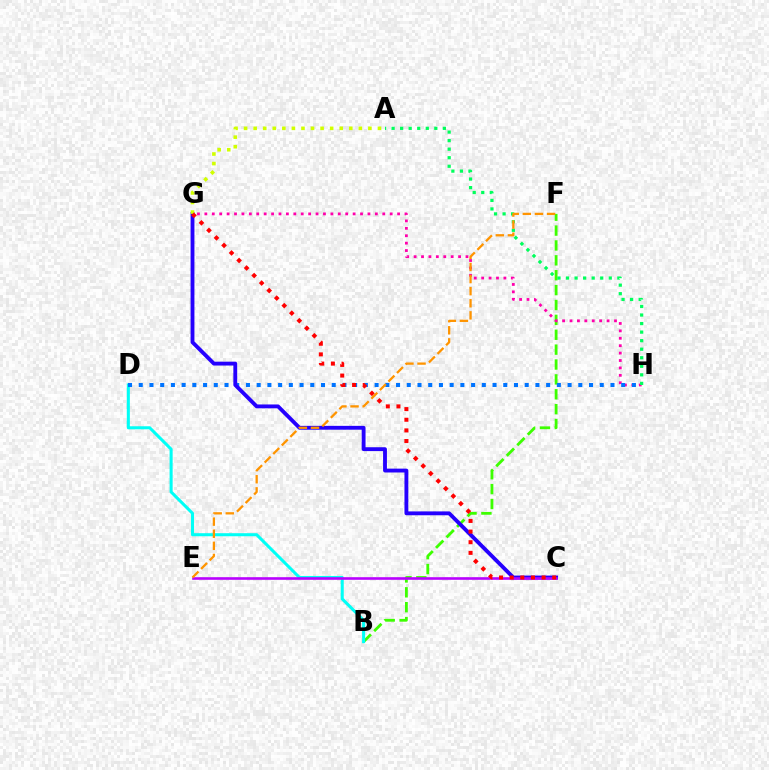{('B', 'F'): [{'color': '#3dff00', 'line_style': 'dashed', 'thickness': 2.02}], ('G', 'H'): [{'color': '#ff00ac', 'line_style': 'dotted', 'thickness': 2.01}], ('B', 'D'): [{'color': '#00fff6', 'line_style': 'solid', 'thickness': 2.19}], ('D', 'H'): [{'color': '#0074ff', 'line_style': 'dotted', 'thickness': 2.91}], ('C', 'G'): [{'color': '#2500ff', 'line_style': 'solid', 'thickness': 2.77}, {'color': '#ff0000', 'line_style': 'dotted', 'thickness': 2.89}], ('A', 'H'): [{'color': '#00ff5c', 'line_style': 'dotted', 'thickness': 2.32}], ('C', 'E'): [{'color': '#b900ff', 'line_style': 'solid', 'thickness': 1.88}], ('A', 'G'): [{'color': '#d1ff00', 'line_style': 'dotted', 'thickness': 2.6}], ('E', 'F'): [{'color': '#ff9400', 'line_style': 'dashed', 'thickness': 1.64}]}